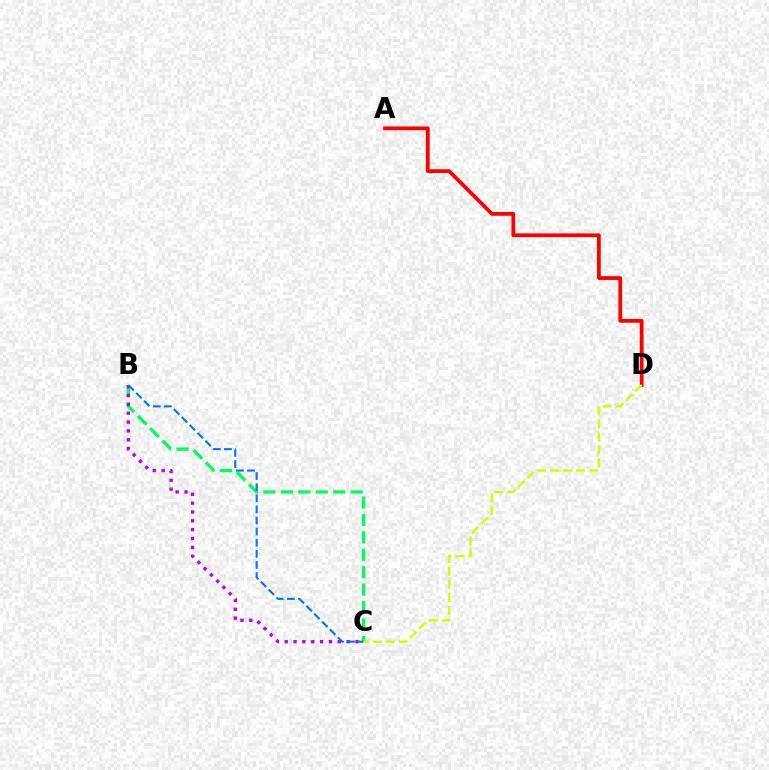{('A', 'D'): [{'color': '#ff0000', 'line_style': 'solid', 'thickness': 2.72}], ('B', 'C'): [{'color': '#00ff5c', 'line_style': 'dashed', 'thickness': 2.37}, {'color': '#b900ff', 'line_style': 'dotted', 'thickness': 2.4}, {'color': '#0074ff', 'line_style': 'dashed', 'thickness': 1.51}], ('C', 'D'): [{'color': '#d1ff00', 'line_style': 'dashed', 'thickness': 1.76}]}